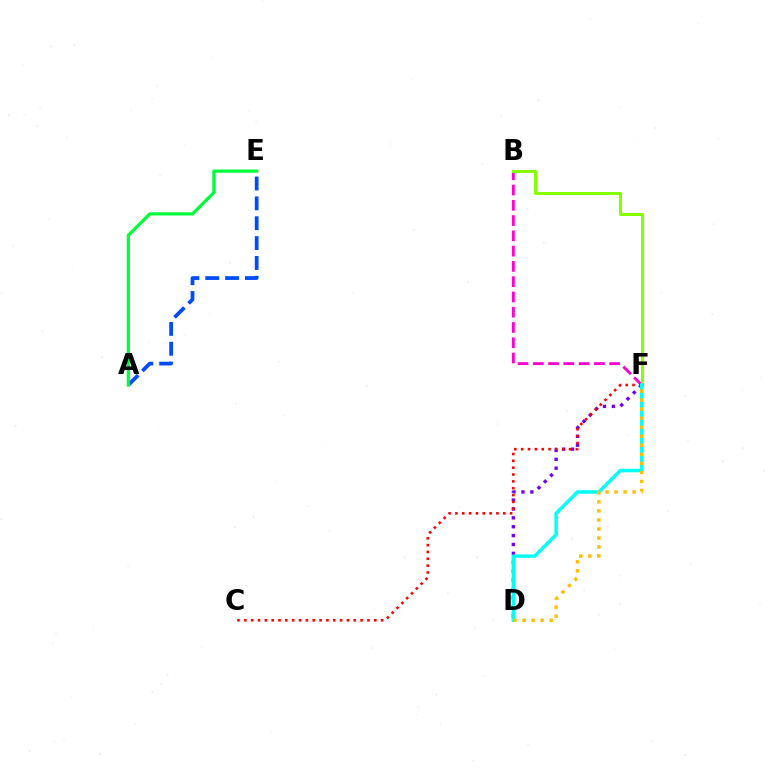{('A', 'E'): [{'color': '#004bff', 'line_style': 'dashed', 'thickness': 2.7}, {'color': '#00ff39', 'line_style': 'solid', 'thickness': 2.32}], ('B', 'F'): [{'color': '#ff00cf', 'line_style': 'dashed', 'thickness': 2.07}, {'color': '#84ff00', 'line_style': 'solid', 'thickness': 2.18}], ('D', 'F'): [{'color': '#7200ff', 'line_style': 'dotted', 'thickness': 2.41}, {'color': '#00fff6', 'line_style': 'solid', 'thickness': 2.48}, {'color': '#ffbd00', 'line_style': 'dotted', 'thickness': 2.45}], ('C', 'F'): [{'color': '#ff0000', 'line_style': 'dotted', 'thickness': 1.86}]}